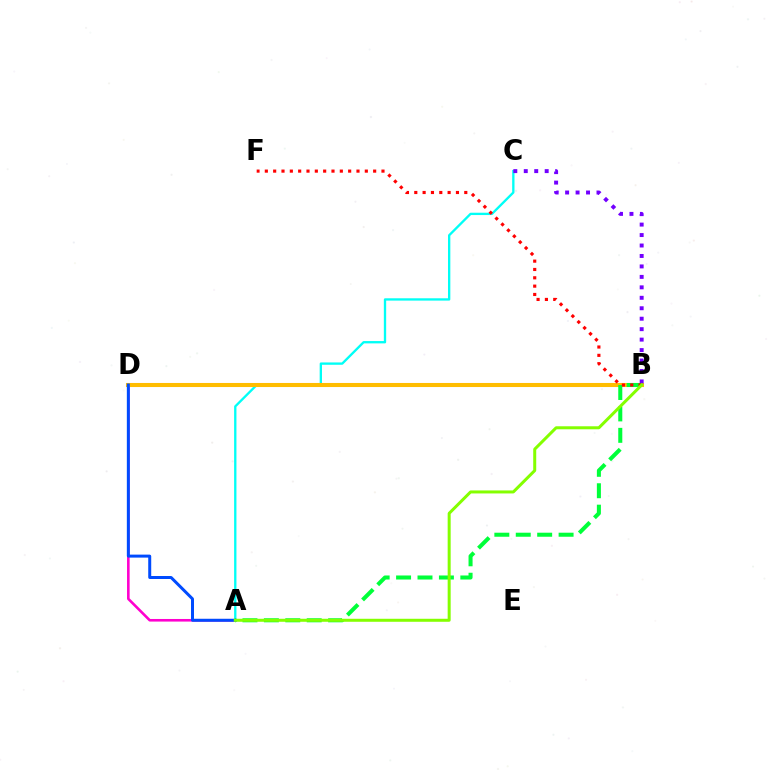{('A', 'D'): [{'color': '#ff00cf', 'line_style': 'solid', 'thickness': 1.87}, {'color': '#004bff', 'line_style': 'solid', 'thickness': 2.15}], ('A', 'C'): [{'color': '#00fff6', 'line_style': 'solid', 'thickness': 1.68}], ('B', 'D'): [{'color': '#ffbd00', 'line_style': 'solid', 'thickness': 2.92}], ('A', 'B'): [{'color': '#00ff39', 'line_style': 'dashed', 'thickness': 2.91}, {'color': '#84ff00', 'line_style': 'solid', 'thickness': 2.16}], ('B', 'C'): [{'color': '#7200ff', 'line_style': 'dotted', 'thickness': 2.84}], ('B', 'F'): [{'color': '#ff0000', 'line_style': 'dotted', 'thickness': 2.26}]}